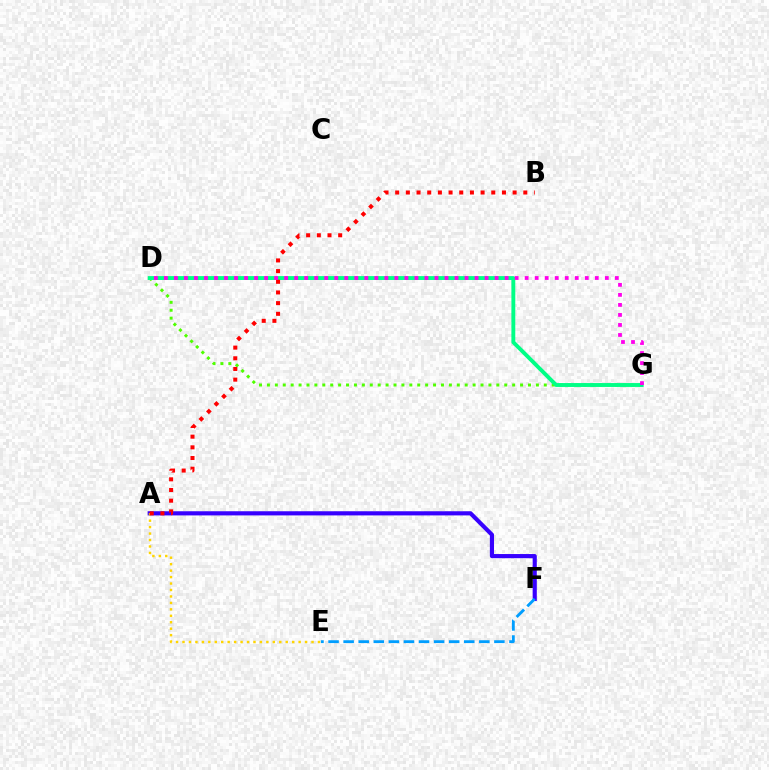{('A', 'F'): [{'color': '#3700ff', 'line_style': 'solid', 'thickness': 2.99}], ('E', 'F'): [{'color': '#009eff', 'line_style': 'dashed', 'thickness': 2.05}], ('D', 'G'): [{'color': '#4fff00', 'line_style': 'dotted', 'thickness': 2.15}, {'color': '#00ff86', 'line_style': 'solid', 'thickness': 2.8}, {'color': '#ff00ed', 'line_style': 'dotted', 'thickness': 2.72}], ('A', 'E'): [{'color': '#ffd500', 'line_style': 'dotted', 'thickness': 1.75}], ('A', 'B'): [{'color': '#ff0000', 'line_style': 'dotted', 'thickness': 2.9}]}